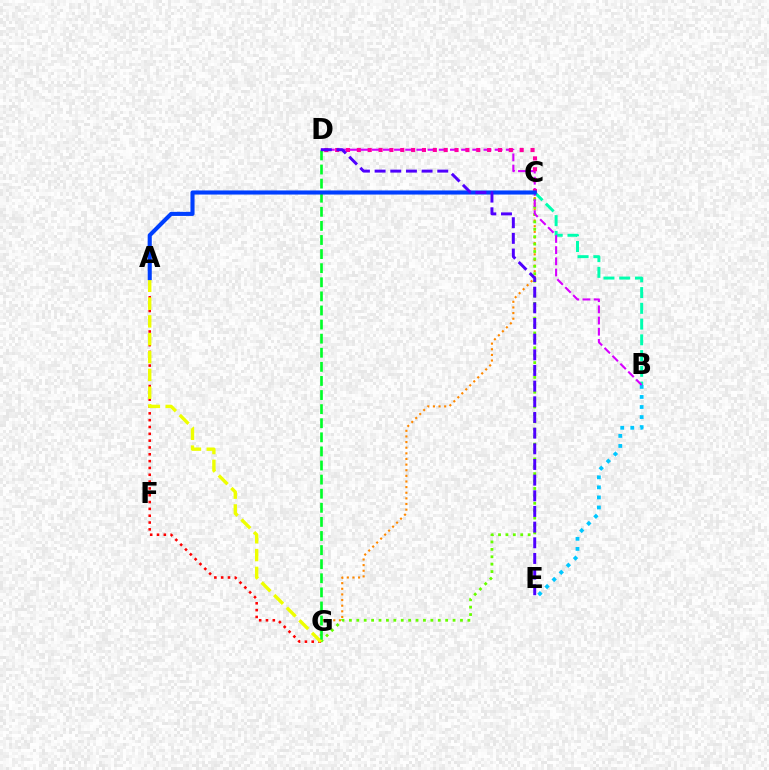{('C', 'G'): [{'color': '#ff8800', 'line_style': 'dotted', 'thickness': 1.53}, {'color': '#66ff00', 'line_style': 'dotted', 'thickness': 2.01}], ('B', 'E'): [{'color': '#00c7ff', 'line_style': 'dotted', 'thickness': 2.73}], ('B', 'C'): [{'color': '#00ffaf', 'line_style': 'dashed', 'thickness': 2.14}], ('B', 'D'): [{'color': '#d600ff', 'line_style': 'dashed', 'thickness': 1.52}], ('C', 'D'): [{'color': '#ff00a0', 'line_style': 'dotted', 'thickness': 2.95}], ('A', 'G'): [{'color': '#ff0000', 'line_style': 'dotted', 'thickness': 1.85}, {'color': '#eeff00', 'line_style': 'dashed', 'thickness': 2.42}], ('D', 'G'): [{'color': '#00ff27', 'line_style': 'dashed', 'thickness': 1.91}], ('A', 'C'): [{'color': '#003fff', 'line_style': 'solid', 'thickness': 2.95}], ('D', 'E'): [{'color': '#4f00ff', 'line_style': 'dashed', 'thickness': 2.13}]}